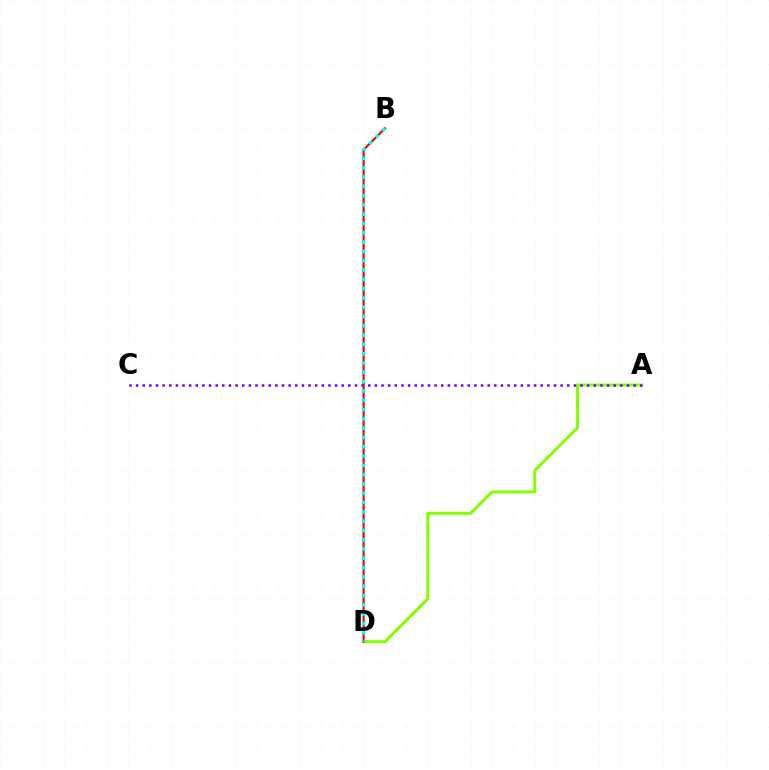{('A', 'D'): [{'color': '#84ff00', 'line_style': 'solid', 'thickness': 2.14}], ('B', 'D'): [{'color': '#ff0000', 'line_style': 'solid', 'thickness': 1.55}, {'color': '#00fff6', 'line_style': 'dotted', 'thickness': 2.53}], ('A', 'C'): [{'color': '#7200ff', 'line_style': 'dotted', 'thickness': 1.8}]}